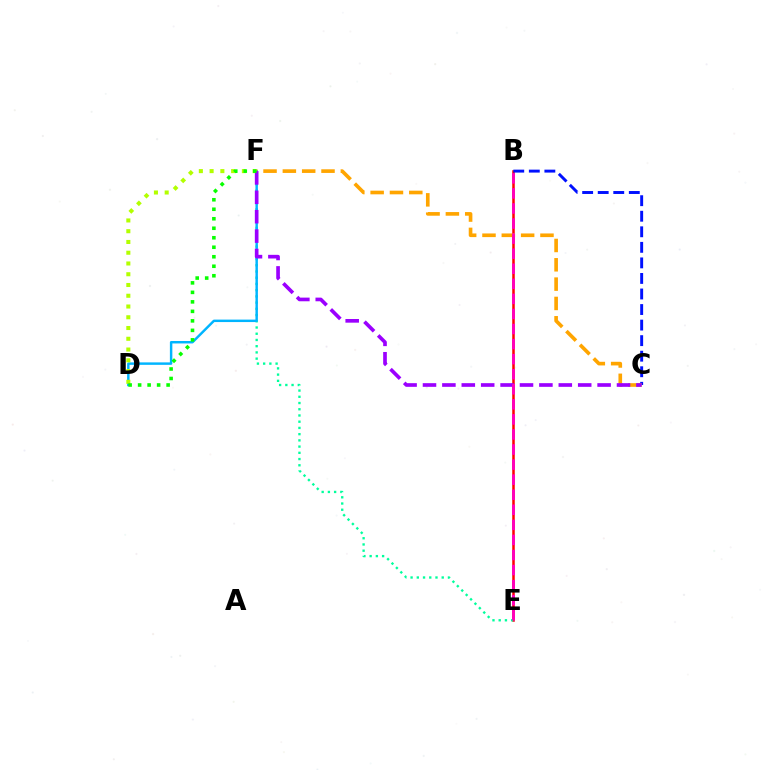{('B', 'E'): [{'color': '#ff0000', 'line_style': 'solid', 'thickness': 1.81}, {'color': '#ff00bd', 'line_style': 'dashed', 'thickness': 2.05}], ('E', 'F'): [{'color': '#00ff9d', 'line_style': 'dotted', 'thickness': 1.69}], ('B', 'C'): [{'color': '#0010ff', 'line_style': 'dashed', 'thickness': 2.11}], ('D', 'F'): [{'color': '#00b5ff', 'line_style': 'solid', 'thickness': 1.77}, {'color': '#b3ff00', 'line_style': 'dotted', 'thickness': 2.92}, {'color': '#08ff00', 'line_style': 'dotted', 'thickness': 2.58}], ('C', 'F'): [{'color': '#ffa500', 'line_style': 'dashed', 'thickness': 2.63}, {'color': '#9b00ff', 'line_style': 'dashed', 'thickness': 2.64}]}